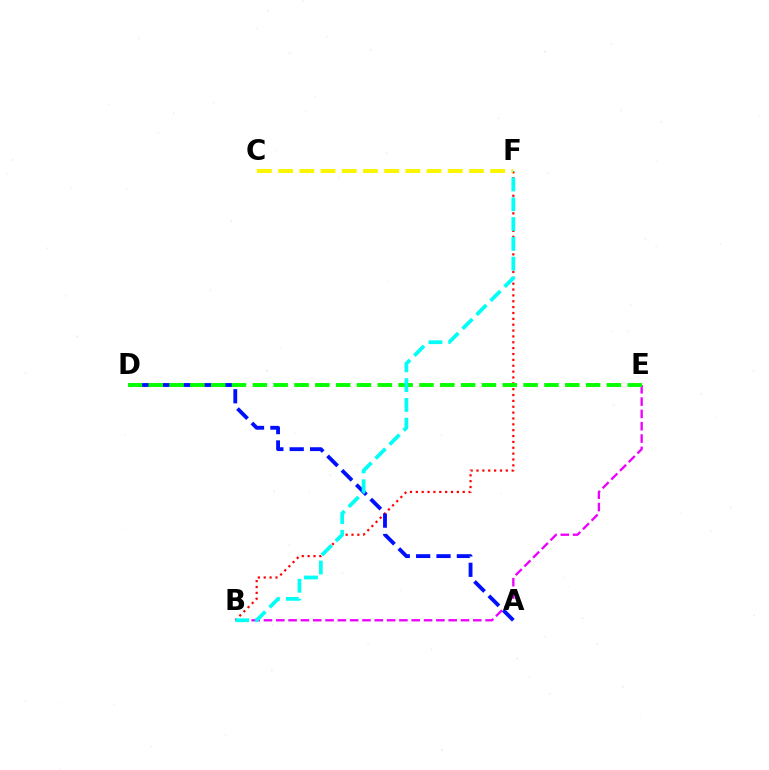{('B', 'E'): [{'color': '#ee00ff', 'line_style': 'dashed', 'thickness': 1.67}], ('B', 'F'): [{'color': '#ff0000', 'line_style': 'dotted', 'thickness': 1.59}, {'color': '#00fff6', 'line_style': 'dashed', 'thickness': 2.69}], ('C', 'F'): [{'color': '#fcf500', 'line_style': 'dashed', 'thickness': 2.88}], ('A', 'D'): [{'color': '#0010ff', 'line_style': 'dashed', 'thickness': 2.77}], ('D', 'E'): [{'color': '#08ff00', 'line_style': 'dashed', 'thickness': 2.83}]}